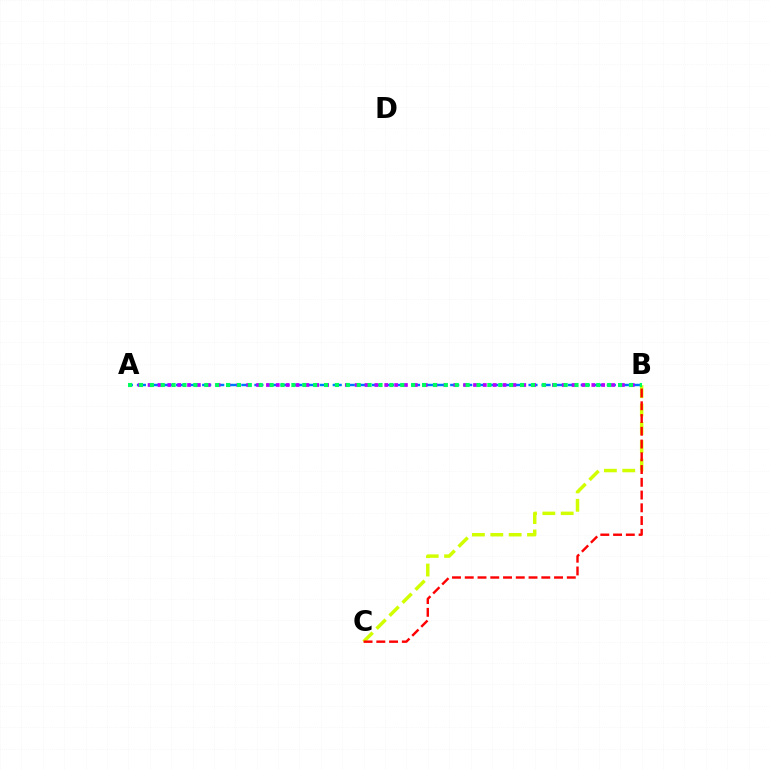{('A', 'B'): [{'color': '#0074ff', 'line_style': 'dashed', 'thickness': 1.77}, {'color': '#b900ff', 'line_style': 'dotted', 'thickness': 2.68}, {'color': '#00ff5c', 'line_style': 'dotted', 'thickness': 2.96}], ('B', 'C'): [{'color': '#d1ff00', 'line_style': 'dashed', 'thickness': 2.49}, {'color': '#ff0000', 'line_style': 'dashed', 'thickness': 1.73}]}